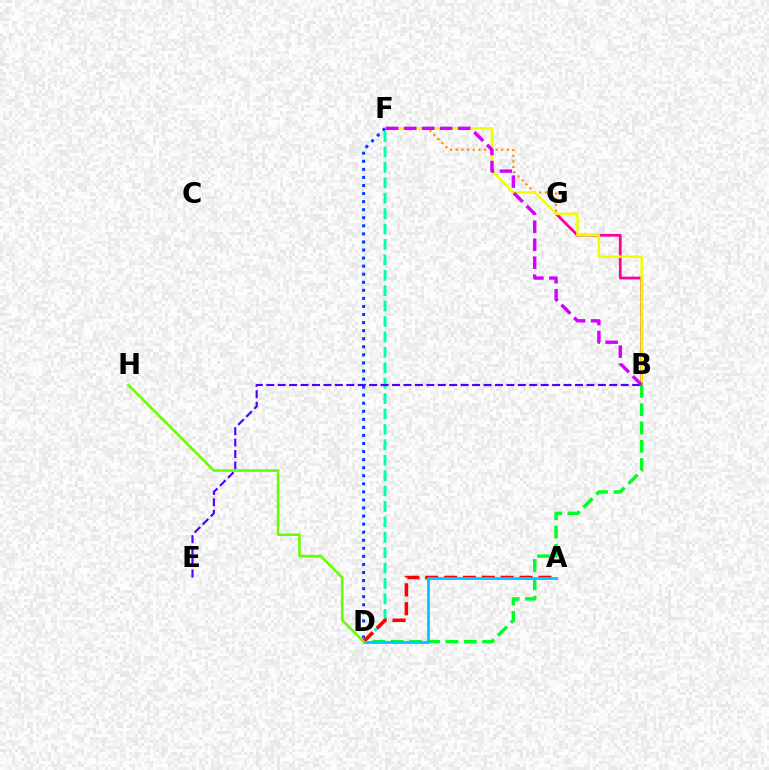{('B', 'G'): [{'color': '#ff00a0', 'line_style': 'solid', 'thickness': 2.01}], ('F', 'G'): [{'color': '#ff8800', 'line_style': 'dotted', 'thickness': 1.54}], ('B', 'F'): [{'color': '#eeff00', 'line_style': 'solid', 'thickness': 1.8}, {'color': '#d600ff', 'line_style': 'dashed', 'thickness': 2.44}], ('B', 'D'): [{'color': '#00ff27', 'line_style': 'dashed', 'thickness': 2.48}], ('D', 'F'): [{'color': '#003fff', 'line_style': 'dotted', 'thickness': 2.19}, {'color': '#00ffaf', 'line_style': 'dashed', 'thickness': 2.09}], ('A', 'D'): [{'color': '#ff0000', 'line_style': 'dashed', 'thickness': 2.56}, {'color': '#00c7ff', 'line_style': 'solid', 'thickness': 2.01}], ('B', 'E'): [{'color': '#4f00ff', 'line_style': 'dashed', 'thickness': 1.55}], ('D', 'H'): [{'color': '#66ff00', 'line_style': 'solid', 'thickness': 1.85}]}